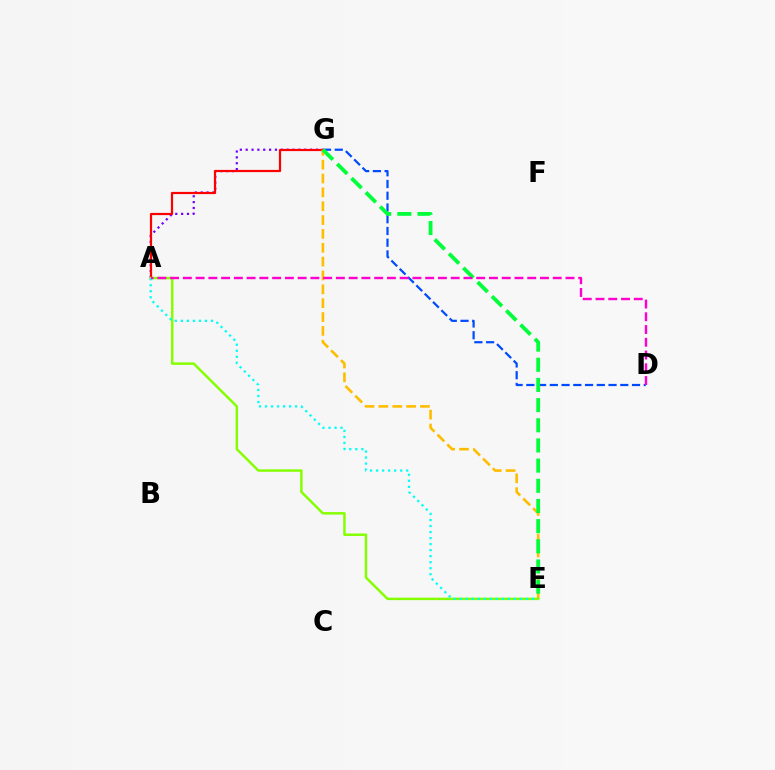{('A', 'G'): [{'color': '#7200ff', 'line_style': 'dotted', 'thickness': 1.59}, {'color': '#ff0000', 'line_style': 'solid', 'thickness': 1.59}], ('D', 'G'): [{'color': '#004bff', 'line_style': 'dashed', 'thickness': 1.6}], ('E', 'G'): [{'color': '#ffbd00', 'line_style': 'dashed', 'thickness': 1.88}, {'color': '#00ff39', 'line_style': 'dashed', 'thickness': 2.74}], ('A', 'E'): [{'color': '#84ff00', 'line_style': 'solid', 'thickness': 1.77}, {'color': '#00fff6', 'line_style': 'dotted', 'thickness': 1.64}], ('A', 'D'): [{'color': '#ff00cf', 'line_style': 'dashed', 'thickness': 1.73}]}